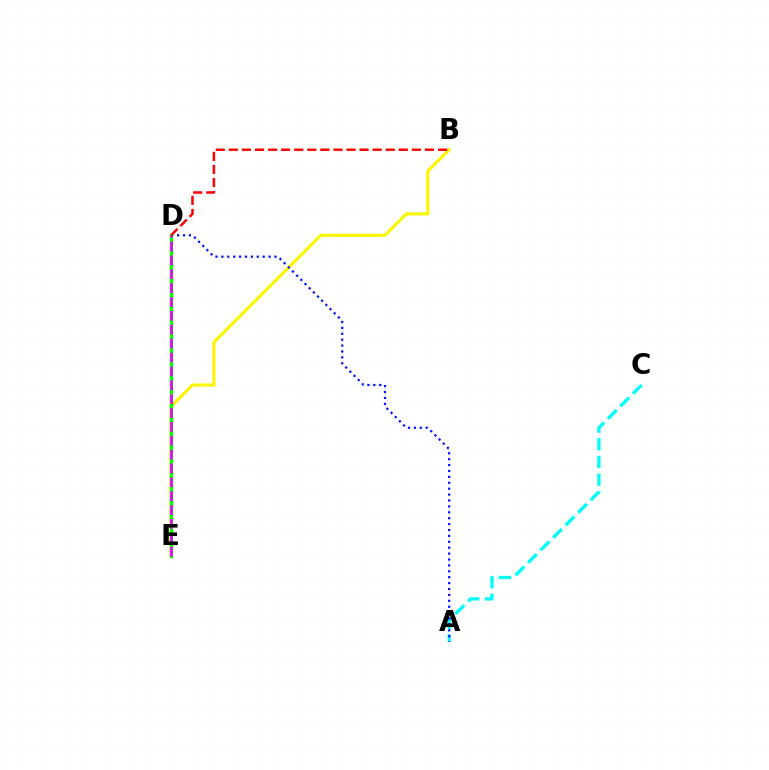{('B', 'E'): [{'color': '#fcf500', 'line_style': 'solid', 'thickness': 2.24}], ('A', 'C'): [{'color': '#00fff6', 'line_style': 'dashed', 'thickness': 2.41}], ('A', 'D'): [{'color': '#0010ff', 'line_style': 'dotted', 'thickness': 1.6}], ('D', 'E'): [{'color': '#08ff00', 'line_style': 'solid', 'thickness': 2.43}, {'color': '#ee00ff', 'line_style': 'dashed', 'thickness': 1.88}], ('B', 'D'): [{'color': '#ff0000', 'line_style': 'dashed', 'thickness': 1.78}]}